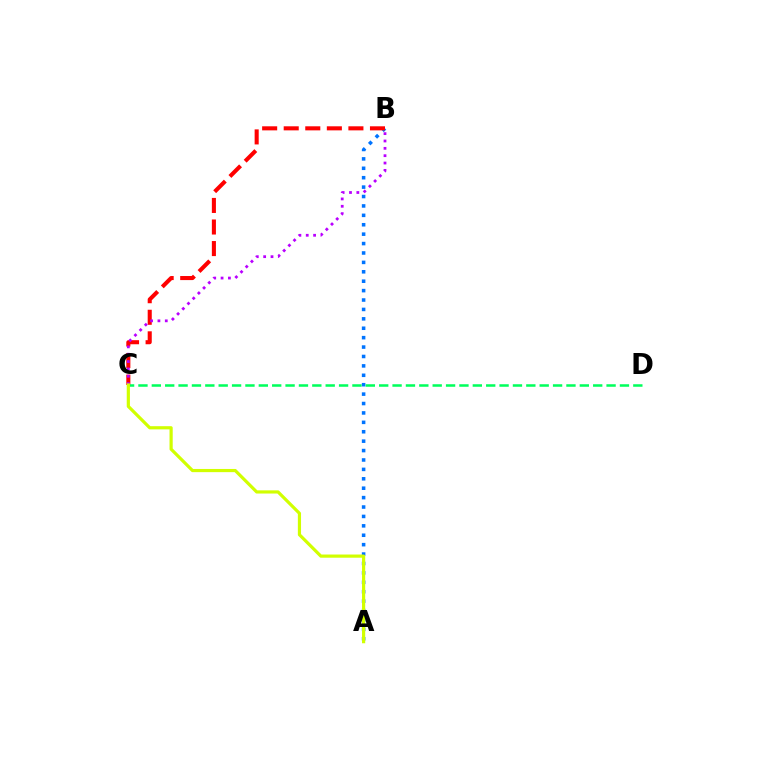{('A', 'B'): [{'color': '#0074ff', 'line_style': 'dotted', 'thickness': 2.56}], ('B', 'C'): [{'color': '#ff0000', 'line_style': 'dashed', 'thickness': 2.93}, {'color': '#b900ff', 'line_style': 'dotted', 'thickness': 2.0}], ('C', 'D'): [{'color': '#00ff5c', 'line_style': 'dashed', 'thickness': 1.82}], ('A', 'C'): [{'color': '#d1ff00', 'line_style': 'solid', 'thickness': 2.3}]}